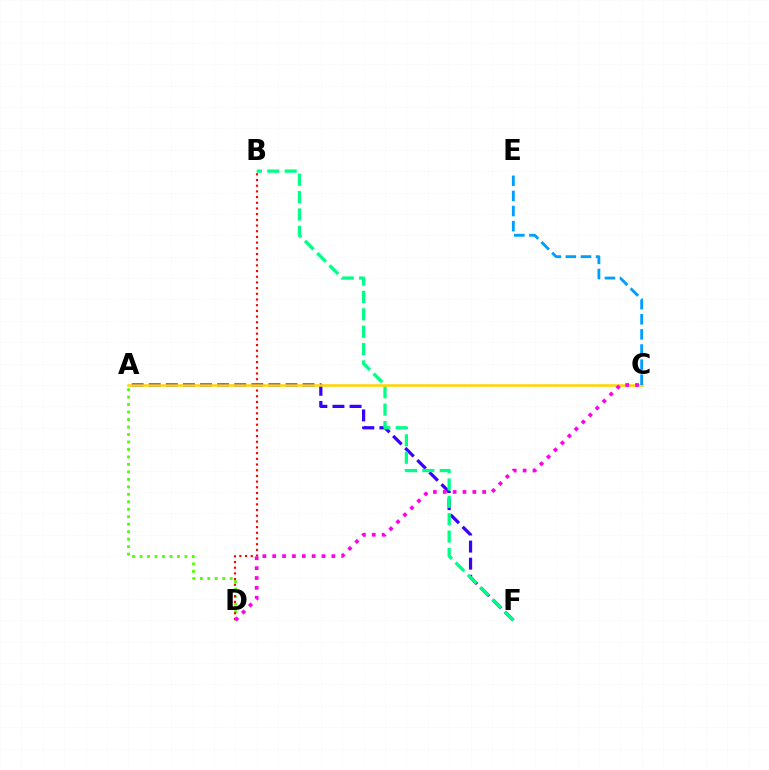{('A', 'D'): [{'color': '#4fff00', 'line_style': 'dotted', 'thickness': 2.03}], ('A', 'F'): [{'color': '#3700ff', 'line_style': 'dashed', 'thickness': 2.32}], ('B', 'D'): [{'color': '#ff0000', 'line_style': 'dotted', 'thickness': 1.55}], ('B', 'F'): [{'color': '#00ff86', 'line_style': 'dashed', 'thickness': 2.36}], ('A', 'C'): [{'color': '#ffd500', 'line_style': 'solid', 'thickness': 1.84}], ('C', 'E'): [{'color': '#009eff', 'line_style': 'dashed', 'thickness': 2.05}], ('C', 'D'): [{'color': '#ff00ed', 'line_style': 'dotted', 'thickness': 2.68}]}